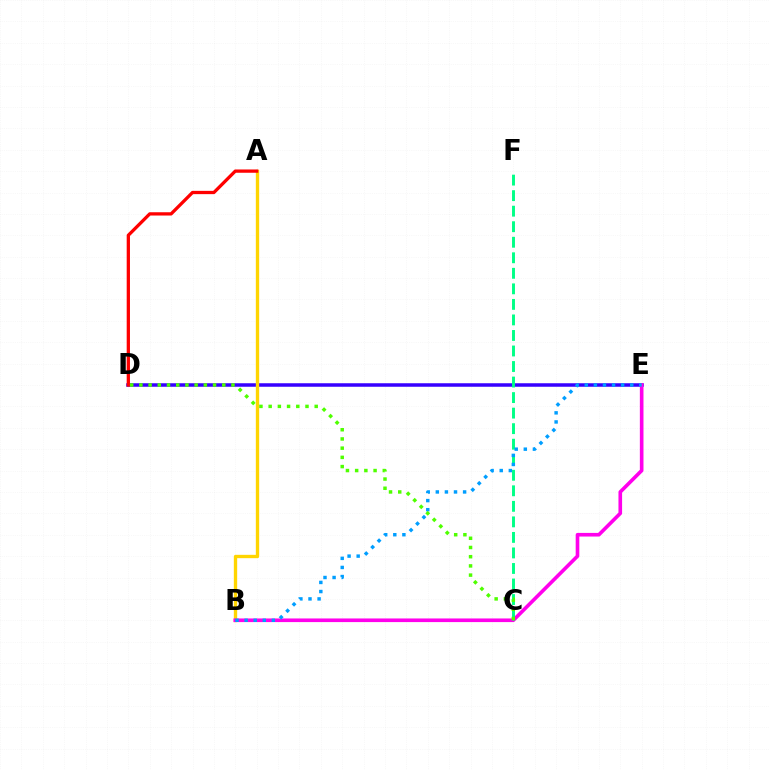{('D', 'E'): [{'color': '#3700ff', 'line_style': 'solid', 'thickness': 2.53}], ('A', 'B'): [{'color': '#ffd500', 'line_style': 'solid', 'thickness': 2.41}], ('A', 'D'): [{'color': '#ff0000', 'line_style': 'solid', 'thickness': 2.36}], ('B', 'E'): [{'color': '#ff00ed', 'line_style': 'solid', 'thickness': 2.61}, {'color': '#009eff', 'line_style': 'dotted', 'thickness': 2.47}], ('C', 'F'): [{'color': '#00ff86', 'line_style': 'dashed', 'thickness': 2.11}], ('C', 'D'): [{'color': '#4fff00', 'line_style': 'dotted', 'thickness': 2.5}]}